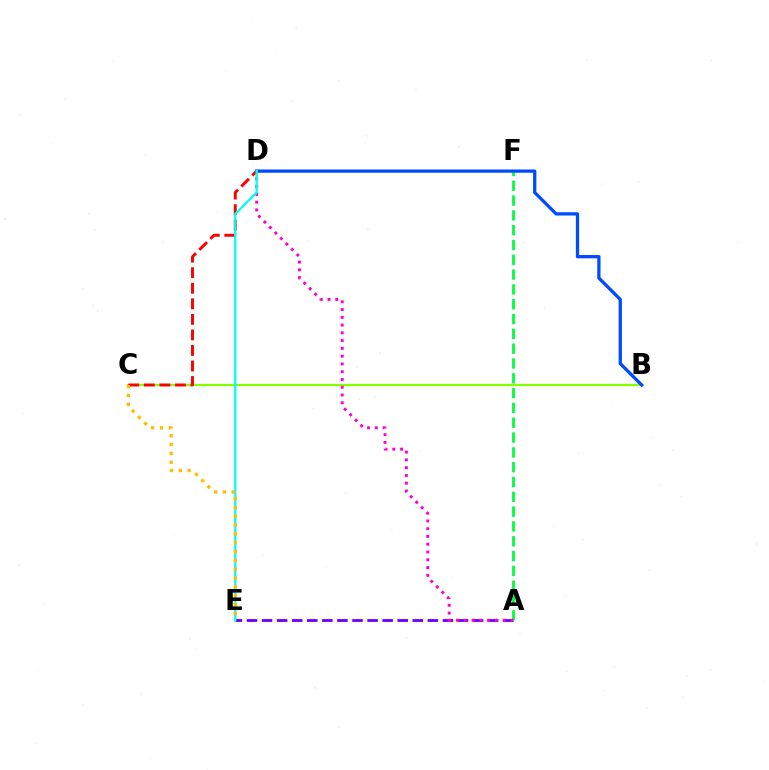{('A', 'E'): [{'color': '#7200ff', 'line_style': 'dashed', 'thickness': 2.05}], ('A', 'F'): [{'color': '#00ff39', 'line_style': 'dashed', 'thickness': 2.01}], ('B', 'C'): [{'color': '#84ff00', 'line_style': 'solid', 'thickness': 1.59}], ('A', 'D'): [{'color': '#ff00cf', 'line_style': 'dotted', 'thickness': 2.11}], ('C', 'D'): [{'color': '#ff0000', 'line_style': 'dashed', 'thickness': 2.11}], ('B', 'D'): [{'color': '#004bff', 'line_style': 'solid', 'thickness': 2.36}], ('D', 'E'): [{'color': '#00fff6', 'line_style': 'solid', 'thickness': 1.65}], ('C', 'E'): [{'color': '#ffbd00', 'line_style': 'dotted', 'thickness': 2.39}]}